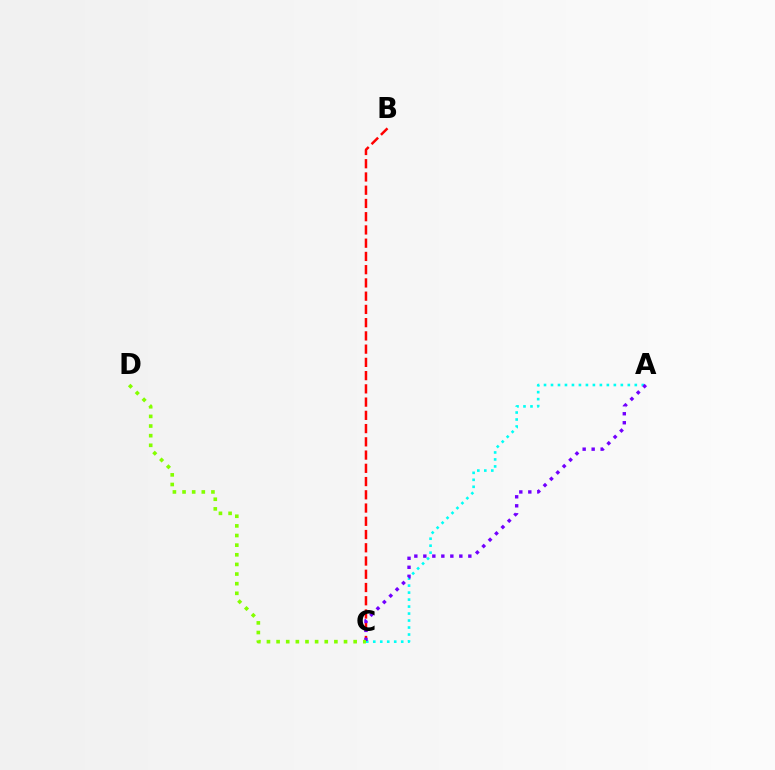{('B', 'C'): [{'color': '#ff0000', 'line_style': 'dashed', 'thickness': 1.8}], ('A', 'C'): [{'color': '#00fff6', 'line_style': 'dotted', 'thickness': 1.9}, {'color': '#7200ff', 'line_style': 'dotted', 'thickness': 2.45}], ('C', 'D'): [{'color': '#84ff00', 'line_style': 'dotted', 'thickness': 2.62}]}